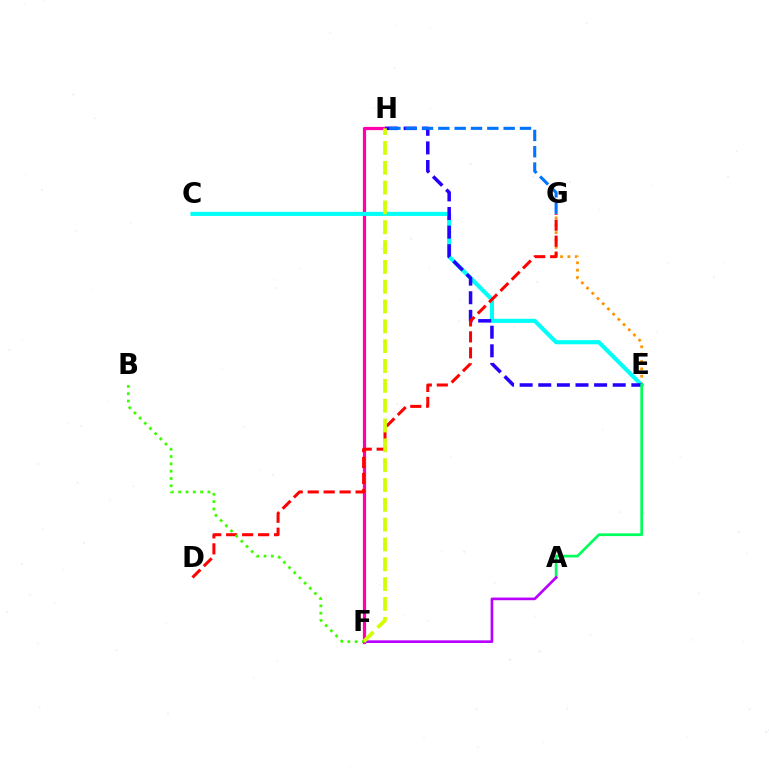{('E', 'G'): [{'color': '#ff9400', 'line_style': 'dotted', 'thickness': 2.0}], ('F', 'H'): [{'color': '#ff00ac', 'line_style': 'solid', 'thickness': 2.32}, {'color': '#d1ff00', 'line_style': 'dashed', 'thickness': 2.69}], ('C', 'E'): [{'color': '#00fff6', 'line_style': 'solid', 'thickness': 2.96}], ('E', 'H'): [{'color': '#2500ff', 'line_style': 'dashed', 'thickness': 2.53}], ('D', 'G'): [{'color': '#ff0000', 'line_style': 'dashed', 'thickness': 2.17}], ('A', 'E'): [{'color': '#00ff5c', 'line_style': 'solid', 'thickness': 1.94}], ('A', 'F'): [{'color': '#b900ff', 'line_style': 'solid', 'thickness': 1.91}], ('G', 'H'): [{'color': '#0074ff', 'line_style': 'dashed', 'thickness': 2.22}], ('B', 'F'): [{'color': '#3dff00', 'line_style': 'dotted', 'thickness': 1.99}]}